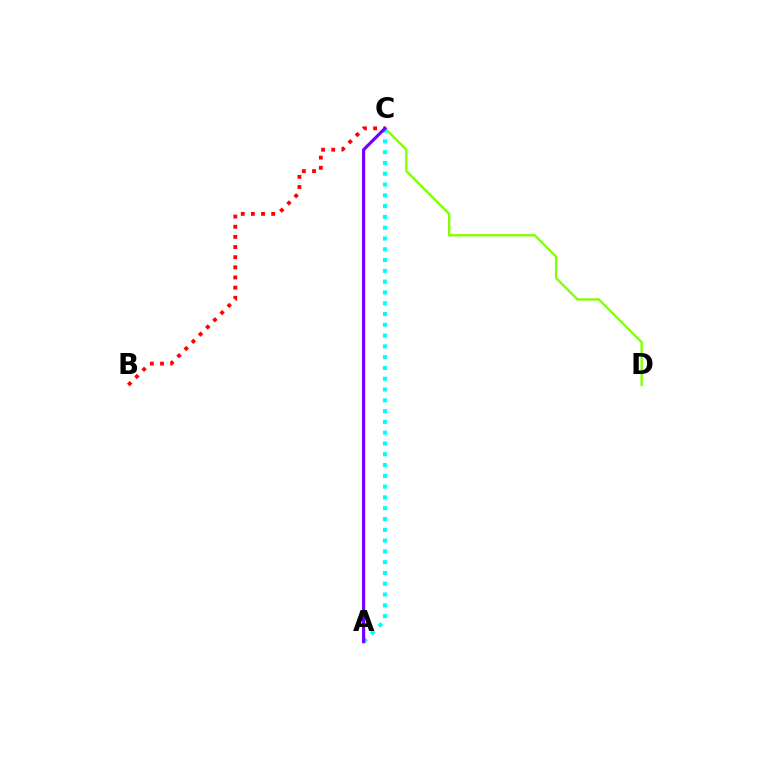{('C', 'D'): [{'color': '#84ff00', 'line_style': 'solid', 'thickness': 1.7}], ('A', 'C'): [{'color': '#00fff6', 'line_style': 'dotted', 'thickness': 2.93}, {'color': '#7200ff', 'line_style': 'solid', 'thickness': 2.27}], ('B', 'C'): [{'color': '#ff0000', 'line_style': 'dotted', 'thickness': 2.76}]}